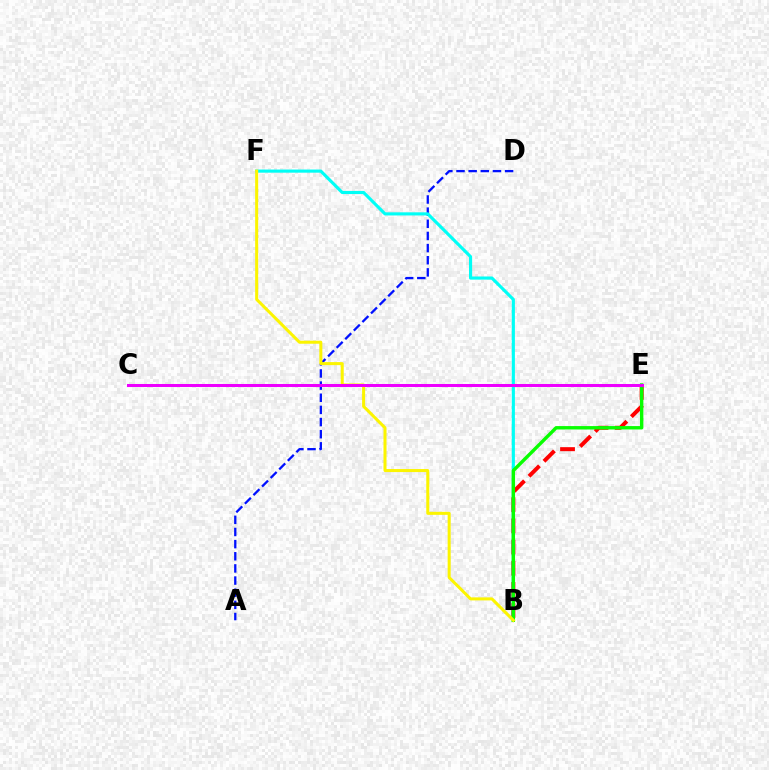{('A', 'D'): [{'color': '#0010ff', 'line_style': 'dashed', 'thickness': 1.65}], ('B', 'E'): [{'color': '#ff0000', 'line_style': 'dashed', 'thickness': 2.88}, {'color': '#08ff00', 'line_style': 'solid', 'thickness': 2.45}], ('B', 'F'): [{'color': '#00fff6', 'line_style': 'solid', 'thickness': 2.26}, {'color': '#fcf500', 'line_style': 'solid', 'thickness': 2.18}], ('C', 'E'): [{'color': '#ee00ff', 'line_style': 'solid', 'thickness': 2.17}]}